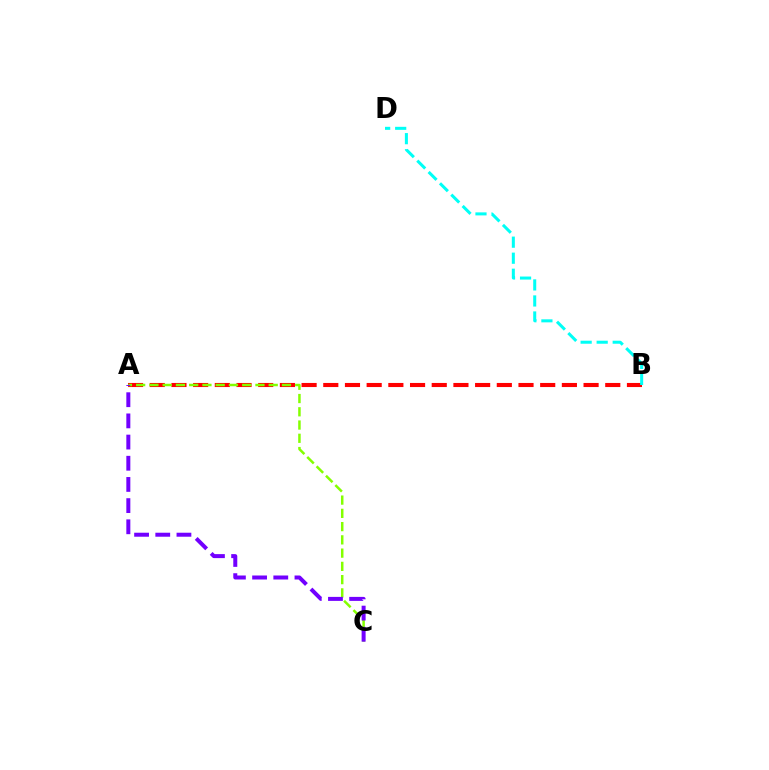{('A', 'B'): [{'color': '#ff0000', 'line_style': 'dashed', 'thickness': 2.95}], ('A', 'C'): [{'color': '#84ff00', 'line_style': 'dashed', 'thickness': 1.8}, {'color': '#7200ff', 'line_style': 'dashed', 'thickness': 2.88}], ('B', 'D'): [{'color': '#00fff6', 'line_style': 'dashed', 'thickness': 2.18}]}